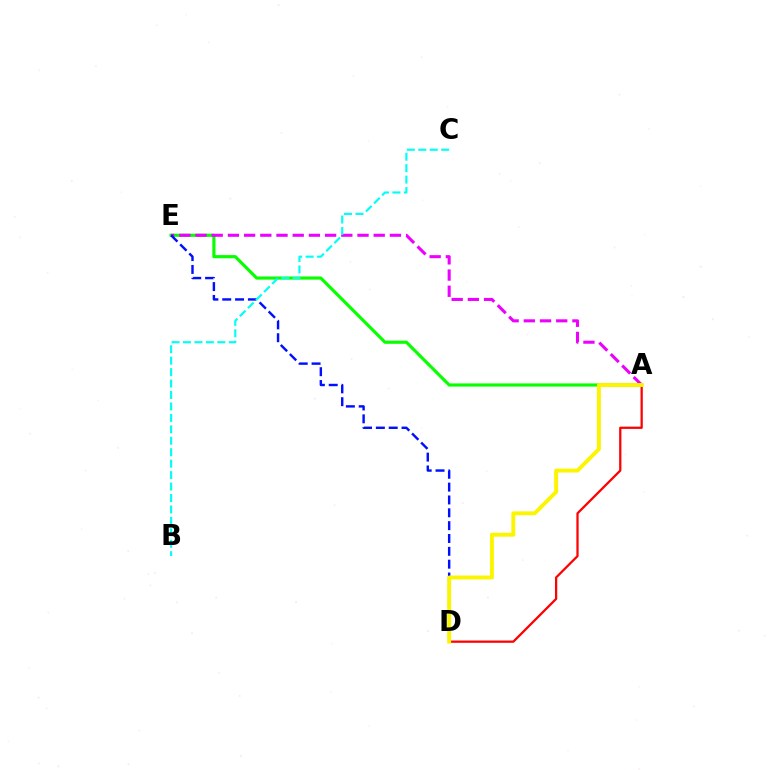{('A', 'E'): [{'color': '#08ff00', 'line_style': 'solid', 'thickness': 2.27}, {'color': '#ee00ff', 'line_style': 'dashed', 'thickness': 2.2}], ('D', 'E'): [{'color': '#0010ff', 'line_style': 'dashed', 'thickness': 1.75}], ('A', 'D'): [{'color': '#ff0000', 'line_style': 'solid', 'thickness': 1.62}, {'color': '#fcf500', 'line_style': 'solid', 'thickness': 2.81}], ('B', 'C'): [{'color': '#00fff6', 'line_style': 'dashed', 'thickness': 1.55}]}